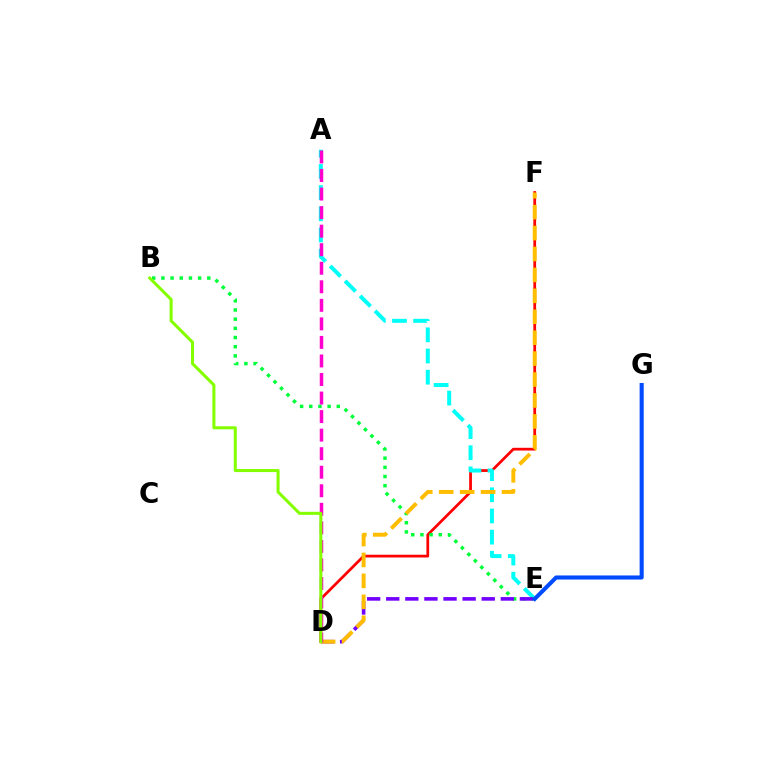{('D', 'F'): [{'color': '#ff0000', 'line_style': 'solid', 'thickness': 1.98}, {'color': '#ffbd00', 'line_style': 'dashed', 'thickness': 2.84}], ('A', 'E'): [{'color': '#00fff6', 'line_style': 'dashed', 'thickness': 2.87}], ('B', 'E'): [{'color': '#00ff39', 'line_style': 'dotted', 'thickness': 2.49}], ('D', 'E'): [{'color': '#7200ff', 'line_style': 'dashed', 'thickness': 2.59}], ('E', 'G'): [{'color': '#004bff', 'line_style': 'solid', 'thickness': 2.93}], ('A', 'D'): [{'color': '#ff00cf', 'line_style': 'dashed', 'thickness': 2.52}], ('B', 'D'): [{'color': '#84ff00', 'line_style': 'solid', 'thickness': 2.19}]}